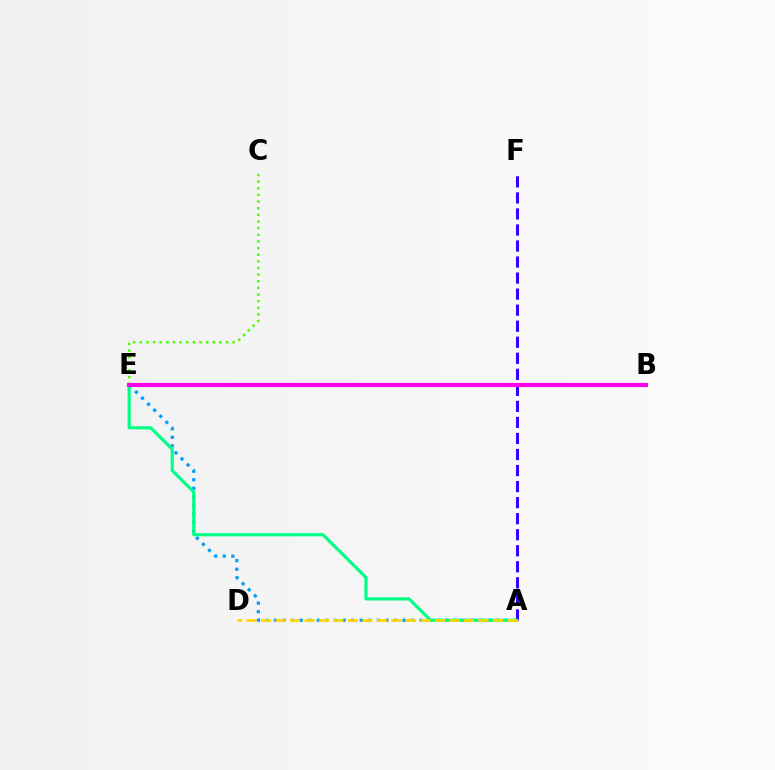{('B', 'E'): [{'color': '#ff0000', 'line_style': 'dashed', 'thickness': 2.16}, {'color': '#ff00ed', 'line_style': 'solid', 'thickness': 2.95}], ('A', 'F'): [{'color': '#3700ff', 'line_style': 'dashed', 'thickness': 2.18}], ('A', 'E'): [{'color': '#009eff', 'line_style': 'dotted', 'thickness': 2.33}, {'color': '#00ff86', 'line_style': 'solid', 'thickness': 2.28}], ('A', 'D'): [{'color': '#ffd500', 'line_style': 'dashed', 'thickness': 1.97}], ('C', 'E'): [{'color': '#4fff00', 'line_style': 'dotted', 'thickness': 1.8}]}